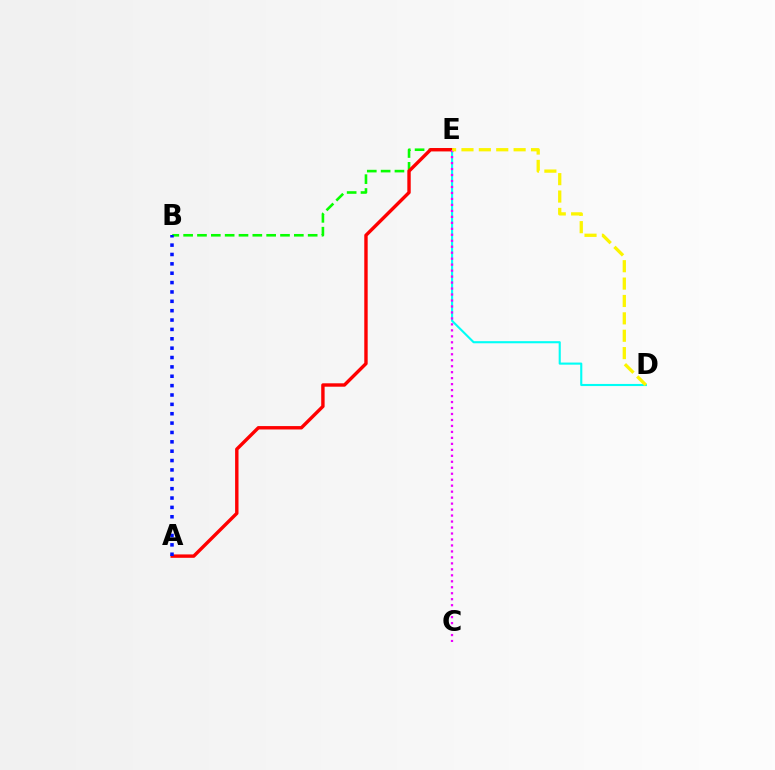{('D', 'E'): [{'color': '#00fff6', 'line_style': 'solid', 'thickness': 1.52}, {'color': '#fcf500', 'line_style': 'dashed', 'thickness': 2.36}], ('B', 'E'): [{'color': '#08ff00', 'line_style': 'dashed', 'thickness': 1.88}], ('A', 'E'): [{'color': '#ff0000', 'line_style': 'solid', 'thickness': 2.45}], ('C', 'E'): [{'color': '#ee00ff', 'line_style': 'dotted', 'thickness': 1.62}], ('A', 'B'): [{'color': '#0010ff', 'line_style': 'dotted', 'thickness': 2.55}]}